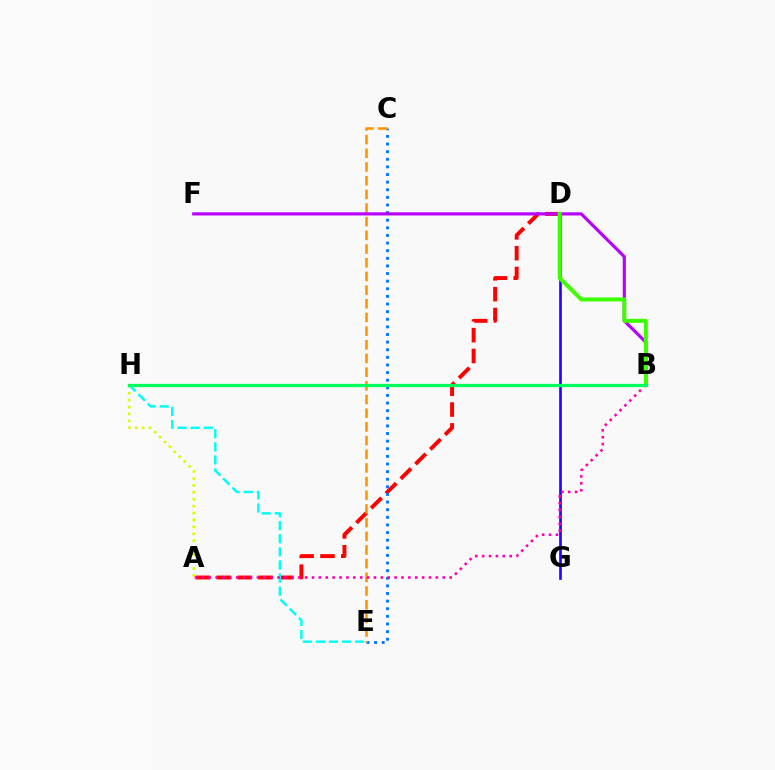{('A', 'D'): [{'color': '#ff0000', 'line_style': 'dashed', 'thickness': 2.83}], ('A', 'H'): [{'color': '#d1ff00', 'line_style': 'dotted', 'thickness': 1.88}], ('E', 'H'): [{'color': '#00fff6', 'line_style': 'dashed', 'thickness': 1.78}], ('C', 'E'): [{'color': '#0074ff', 'line_style': 'dotted', 'thickness': 2.07}, {'color': '#ff9400', 'line_style': 'dashed', 'thickness': 1.86}], ('D', 'G'): [{'color': '#2500ff', 'line_style': 'solid', 'thickness': 1.91}], ('B', 'F'): [{'color': '#b900ff', 'line_style': 'solid', 'thickness': 2.27}], ('A', 'B'): [{'color': '#ff00ac', 'line_style': 'dotted', 'thickness': 1.87}], ('B', 'D'): [{'color': '#3dff00', 'line_style': 'solid', 'thickness': 2.87}], ('B', 'H'): [{'color': '#00ff5c', 'line_style': 'solid', 'thickness': 2.33}]}